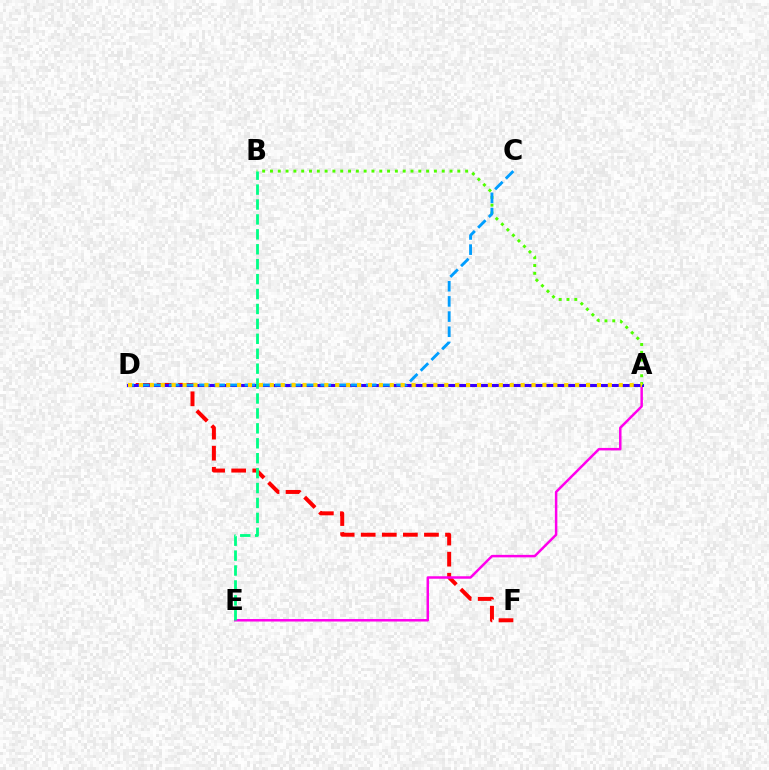{('D', 'F'): [{'color': '#ff0000', 'line_style': 'dashed', 'thickness': 2.86}], ('A', 'E'): [{'color': '#ff00ed', 'line_style': 'solid', 'thickness': 1.79}], ('A', 'D'): [{'color': '#3700ff', 'line_style': 'solid', 'thickness': 2.21}, {'color': '#ffd500', 'line_style': 'dotted', 'thickness': 2.96}], ('A', 'B'): [{'color': '#4fff00', 'line_style': 'dotted', 'thickness': 2.12}], ('B', 'E'): [{'color': '#00ff86', 'line_style': 'dashed', 'thickness': 2.03}], ('C', 'D'): [{'color': '#009eff', 'line_style': 'dashed', 'thickness': 2.06}]}